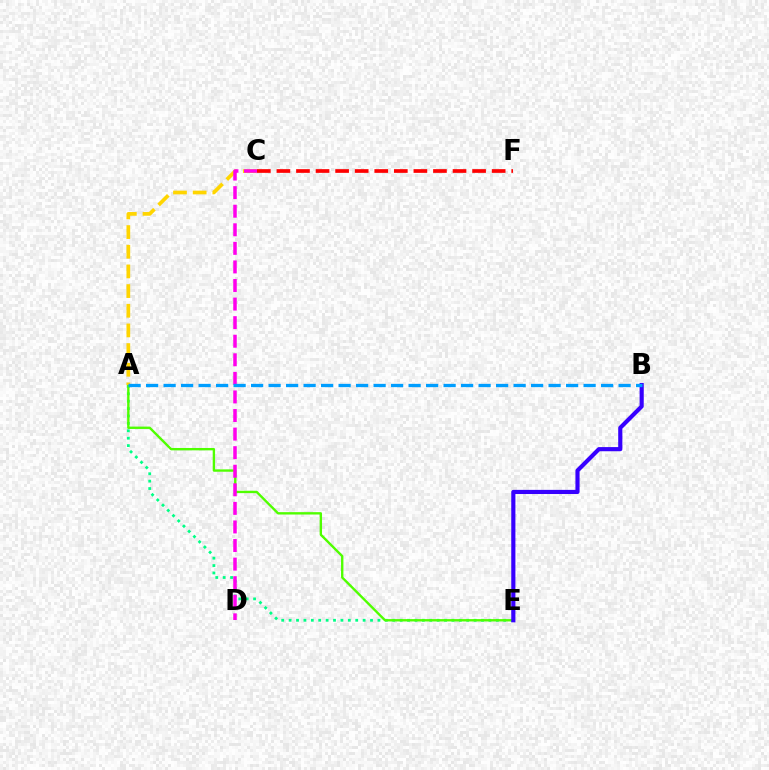{('A', 'E'): [{'color': '#00ff86', 'line_style': 'dotted', 'thickness': 2.01}, {'color': '#4fff00', 'line_style': 'solid', 'thickness': 1.71}], ('C', 'F'): [{'color': '#ff0000', 'line_style': 'dashed', 'thickness': 2.66}], ('B', 'E'): [{'color': '#3700ff', 'line_style': 'solid', 'thickness': 2.99}], ('A', 'C'): [{'color': '#ffd500', 'line_style': 'dashed', 'thickness': 2.67}], ('C', 'D'): [{'color': '#ff00ed', 'line_style': 'dashed', 'thickness': 2.52}], ('A', 'B'): [{'color': '#009eff', 'line_style': 'dashed', 'thickness': 2.38}]}